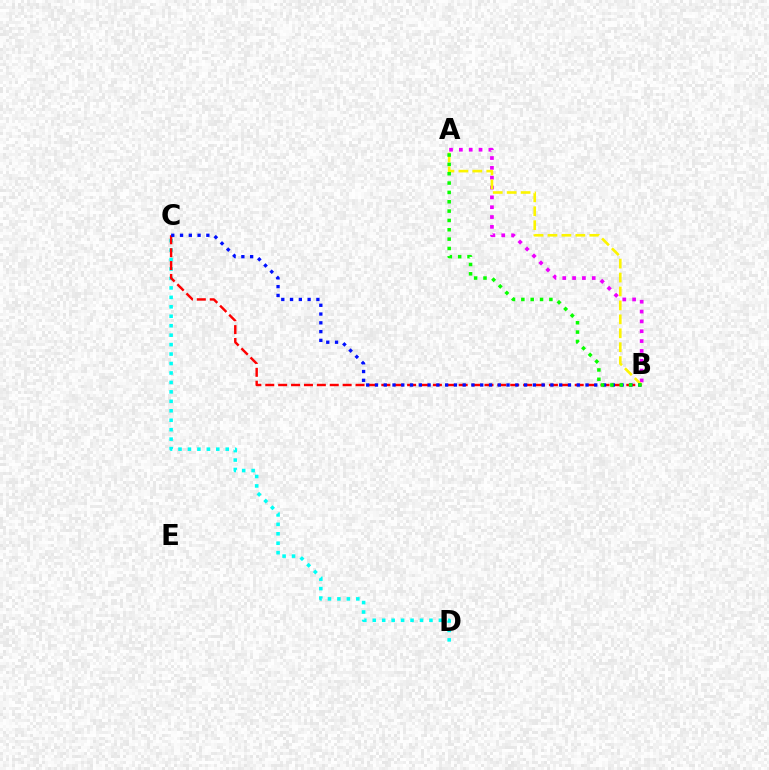{('C', 'D'): [{'color': '#00fff6', 'line_style': 'dotted', 'thickness': 2.57}], ('A', 'B'): [{'color': '#ee00ff', 'line_style': 'dotted', 'thickness': 2.67}, {'color': '#fcf500', 'line_style': 'dashed', 'thickness': 1.89}, {'color': '#08ff00', 'line_style': 'dotted', 'thickness': 2.54}], ('B', 'C'): [{'color': '#ff0000', 'line_style': 'dashed', 'thickness': 1.75}, {'color': '#0010ff', 'line_style': 'dotted', 'thickness': 2.38}]}